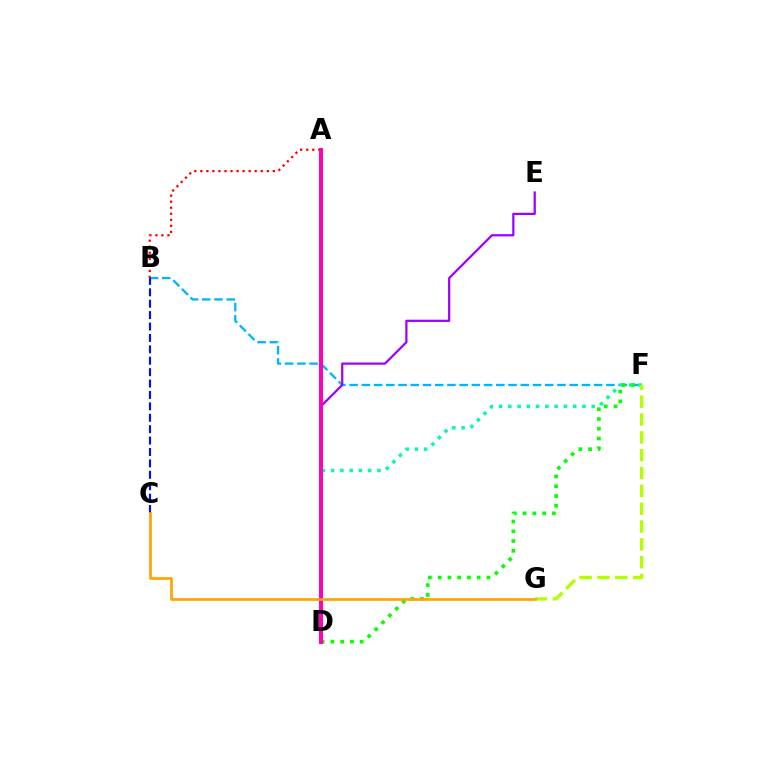{('B', 'F'): [{'color': '#00b5ff', 'line_style': 'dashed', 'thickness': 1.66}], ('D', 'F'): [{'color': '#00ff9d', 'line_style': 'dotted', 'thickness': 2.52}, {'color': '#08ff00', 'line_style': 'dotted', 'thickness': 2.65}], ('A', 'B'): [{'color': '#ff0000', 'line_style': 'dotted', 'thickness': 1.64}], ('D', 'E'): [{'color': '#9b00ff', 'line_style': 'solid', 'thickness': 1.6}], ('A', 'D'): [{'color': '#ff00bd', 'line_style': 'solid', 'thickness': 2.9}], ('B', 'C'): [{'color': '#0010ff', 'line_style': 'dashed', 'thickness': 1.55}], ('F', 'G'): [{'color': '#b3ff00', 'line_style': 'dashed', 'thickness': 2.42}], ('C', 'G'): [{'color': '#ffa500', 'line_style': 'solid', 'thickness': 1.95}]}